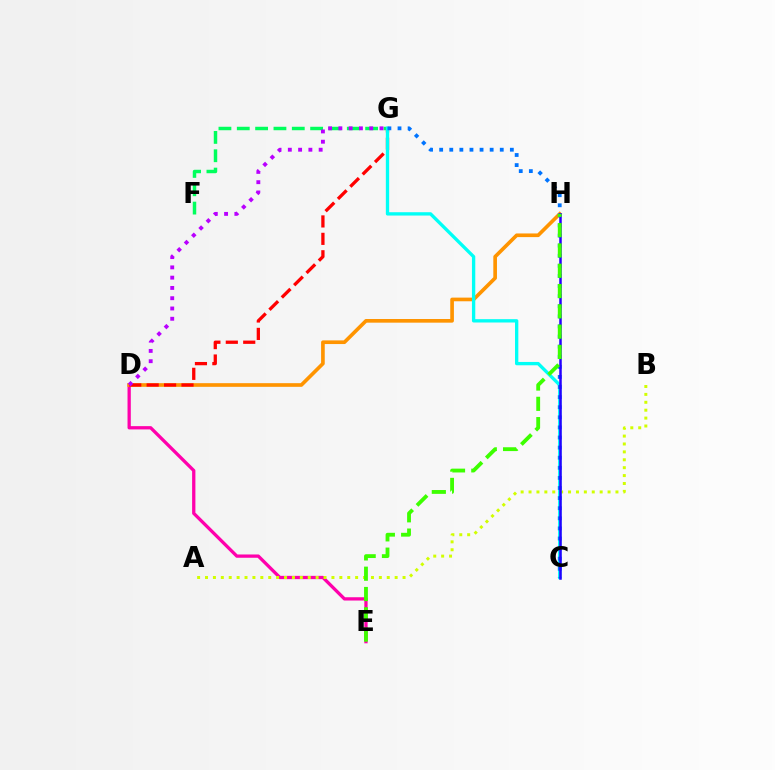{('D', 'E'): [{'color': '#ff00ac', 'line_style': 'solid', 'thickness': 2.36}], ('A', 'B'): [{'color': '#d1ff00', 'line_style': 'dotted', 'thickness': 2.15}], ('F', 'G'): [{'color': '#00ff5c', 'line_style': 'dashed', 'thickness': 2.49}], ('D', 'H'): [{'color': '#ff9400', 'line_style': 'solid', 'thickness': 2.63}], ('D', 'G'): [{'color': '#ff0000', 'line_style': 'dashed', 'thickness': 2.37}, {'color': '#b900ff', 'line_style': 'dotted', 'thickness': 2.79}], ('C', 'G'): [{'color': '#00fff6', 'line_style': 'solid', 'thickness': 2.4}, {'color': '#0074ff', 'line_style': 'dotted', 'thickness': 2.74}], ('C', 'H'): [{'color': '#2500ff', 'line_style': 'solid', 'thickness': 1.81}], ('E', 'H'): [{'color': '#3dff00', 'line_style': 'dashed', 'thickness': 2.76}]}